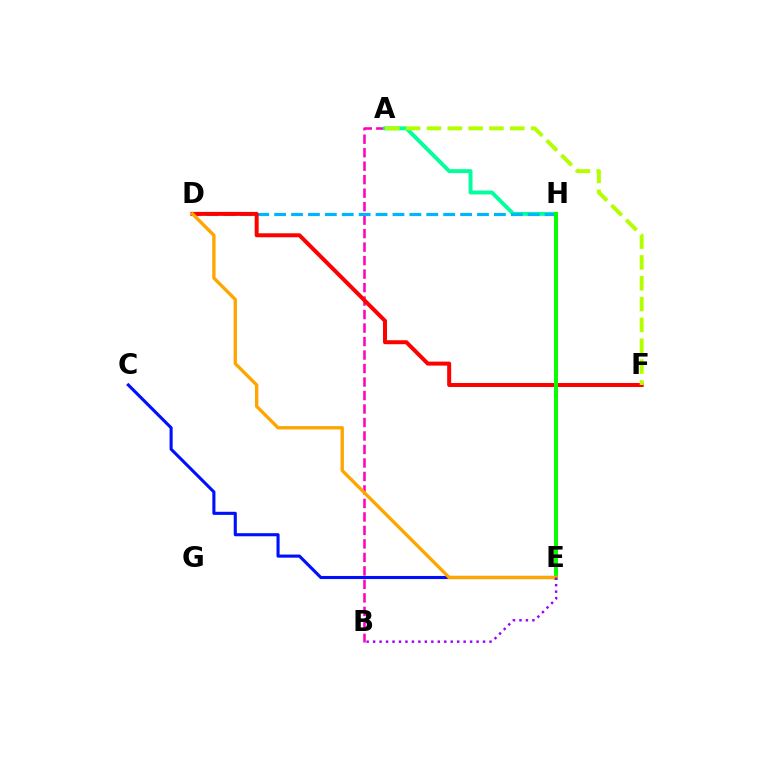{('A', 'B'): [{'color': '#ff00bd', 'line_style': 'dashed', 'thickness': 1.83}], ('A', 'H'): [{'color': '#00ff9d', 'line_style': 'solid', 'thickness': 2.81}], ('D', 'H'): [{'color': '#00b5ff', 'line_style': 'dashed', 'thickness': 2.3}], ('D', 'F'): [{'color': '#ff0000', 'line_style': 'solid', 'thickness': 2.87}], ('C', 'E'): [{'color': '#0010ff', 'line_style': 'solid', 'thickness': 2.23}], ('E', 'H'): [{'color': '#08ff00', 'line_style': 'solid', 'thickness': 2.87}], ('D', 'E'): [{'color': '#ffa500', 'line_style': 'solid', 'thickness': 2.4}], ('B', 'E'): [{'color': '#9b00ff', 'line_style': 'dotted', 'thickness': 1.76}], ('A', 'F'): [{'color': '#b3ff00', 'line_style': 'dashed', 'thickness': 2.83}]}